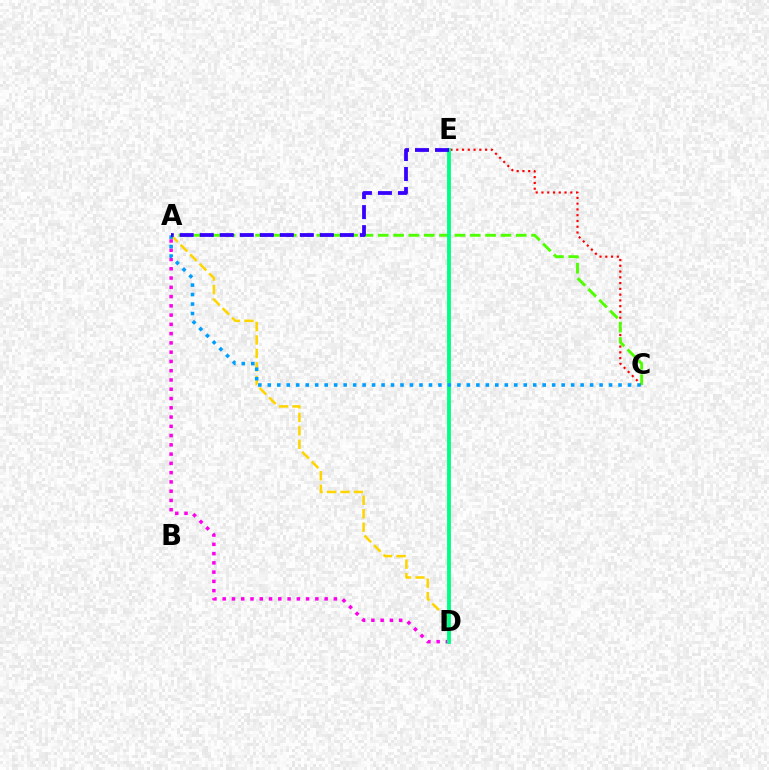{('C', 'E'): [{'color': '#ff0000', 'line_style': 'dotted', 'thickness': 1.57}], ('A', 'D'): [{'color': '#ff00ed', 'line_style': 'dotted', 'thickness': 2.52}, {'color': '#ffd500', 'line_style': 'dashed', 'thickness': 1.83}], ('A', 'C'): [{'color': '#4fff00', 'line_style': 'dashed', 'thickness': 2.08}, {'color': '#009eff', 'line_style': 'dotted', 'thickness': 2.58}], ('D', 'E'): [{'color': '#00ff86', 'line_style': 'solid', 'thickness': 2.79}], ('A', 'E'): [{'color': '#3700ff', 'line_style': 'dashed', 'thickness': 2.72}]}